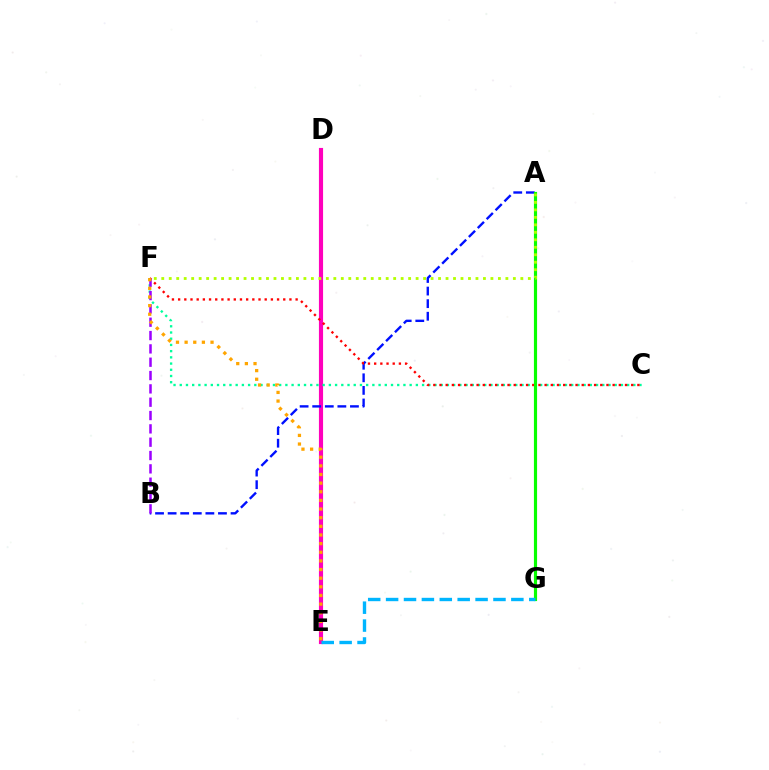{('D', 'E'): [{'color': '#ff00bd', 'line_style': 'solid', 'thickness': 2.98}], ('C', 'F'): [{'color': '#00ff9d', 'line_style': 'dotted', 'thickness': 1.69}, {'color': '#ff0000', 'line_style': 'dotted', 'thickness': 1.68}], ('A', 'B'): [{'color': '#0010ff', 'line_style': 'dashed', 'thickness': 1.71}], ('B', 'F'): [{'color': '#9b00ff', 'line_style': 'dashed', 'thickness': 1.81}], ('A', 'G'): [{'color': '#08ff00', 'line_style': 'solid', 'thickness': 2.27}], ('A', 'F'): [{'color': '#b3ff00', 'line_style': 'dotted', 'thickness': 2.03}], ('E', 'F'): [{'color': '#ffa500', 'line_style': 'dotted', 'thickness': 2.35}], ('E', 'G'): [{'color': '#00b5ff', 'line_style': 'dashed', 'thickness': 2.43}]}